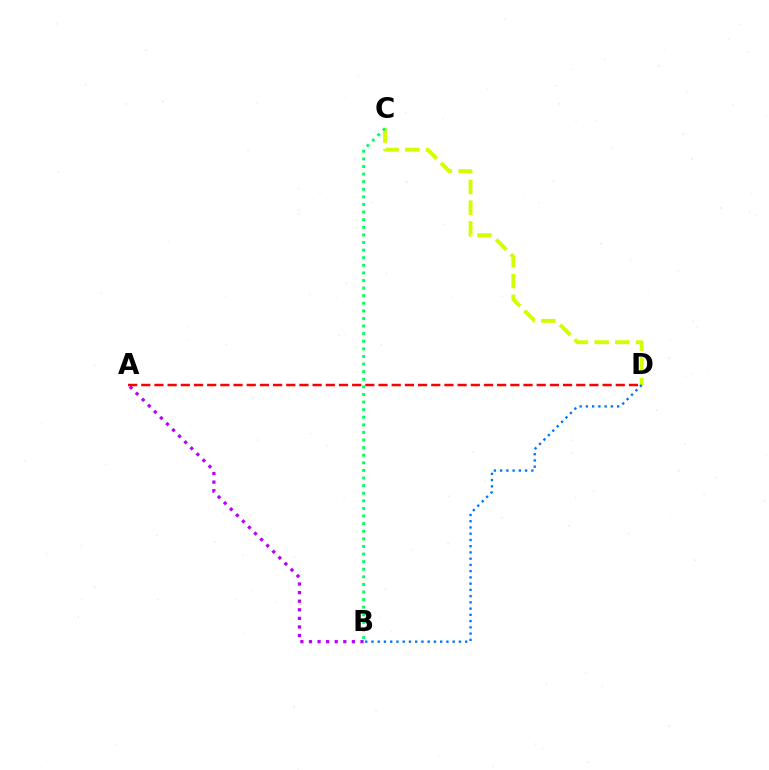{('C', 'D'): [{'color': '#d1ff00', 'line_style': 'dashed', 'thickness': 2.82}], ('B', 'C'): [{'color': '#00ff5c', 'line_style': 'dotted', 'thickness': 2.06}], ('A', 'B'): [{'color': '#b900ff', 'line_style': 'dotted', 'thickness': 2.33}], ('A', 'D'): [{'color': '#ff0000', 'line_style': 'dashed', 'thickness': 1.79}], ('B', 'D'): [{'color': '#0074ff', 'line_style': 'dotted', 'thickness': 1.7}]}